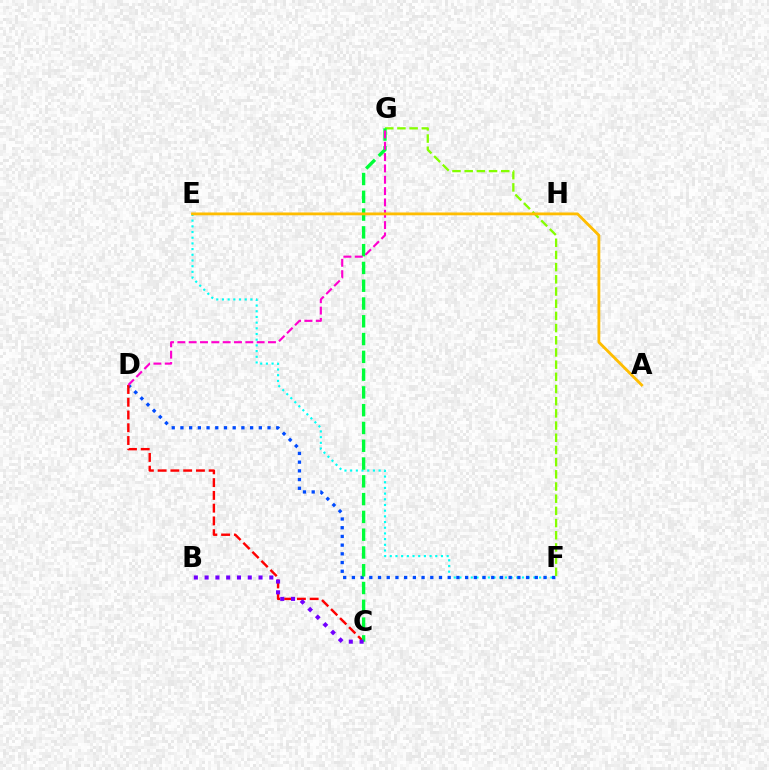{('E', 'F'): [{'color': '#00fff6', 'line_style': 'dotted', 'thickness': 1.55}], ('F', 'G'): [{'color': '#84ff00', 'line_style': 'dashed', 'thickness': 1.66}], ('D', 'F'): [{'color': '#004bff', 'line_style': 'dotted', 'thickness': 2.37}], ('C', 'D'): [{'color': '#ff0000', 'line_style': 'dashed', 'thickness': 1.73}], ('C', 'G'): [{'color': '#00ff39', 'line_style': 'dashed', 'thickness': 2.42}], ('B', 'C'): [{'color': '#7200ff', 'line_style': 'dotted', 'thickness': 2.93}], ('D', 'G'): [{'color': '#ff00cf', 'line_style': 'dashed', 'thickness': 1.54}], ('A', 'E'): [{'color': '#ffbd00', 'line_style': 'solid', 'thickness': 2.03}]}